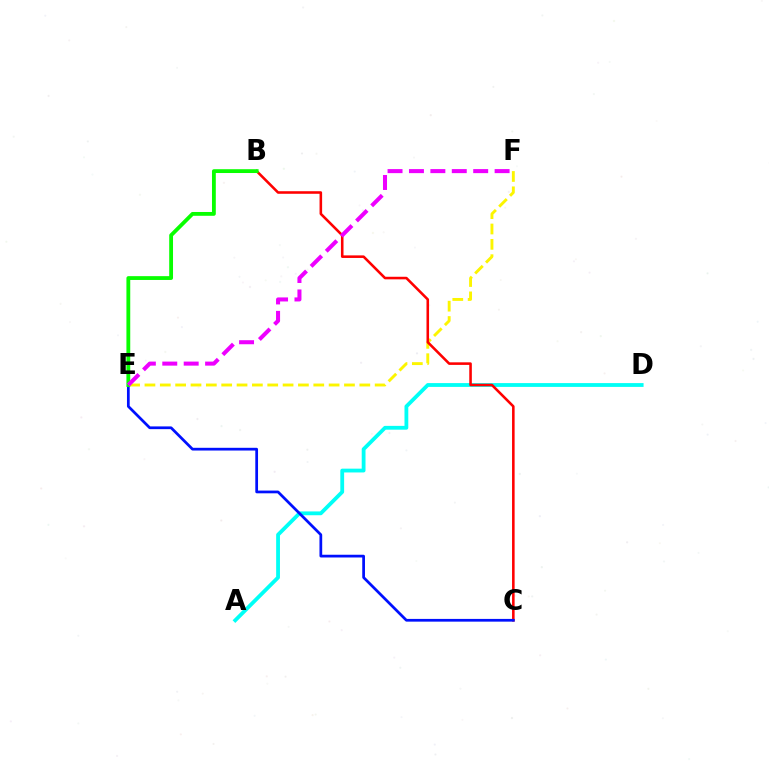{('E', 'F'): [{'color': '#fcf500', 'line_style': 'dashed', 'thickness': 2.08}, {'color': '#ee00ff', 'line_style': 'dashed', 'thickness': 2.91}], ('A', 'D'): [{'color': '#00fff6', 'line_style': 'solid', 'thickness': 2.74}], ('B', 'C'): [{'color': '#ff0000', 'line_style': 'solid', 'thickness': 1.85}], ('C', 'E'): [{'color': '#0010ff', 'line_style': 'solid', 'thickness': 1.97}], ('B', 'E'): [{'color': '#08ff00', 'line_style': 'solid', 'thickness': 2.75}]}